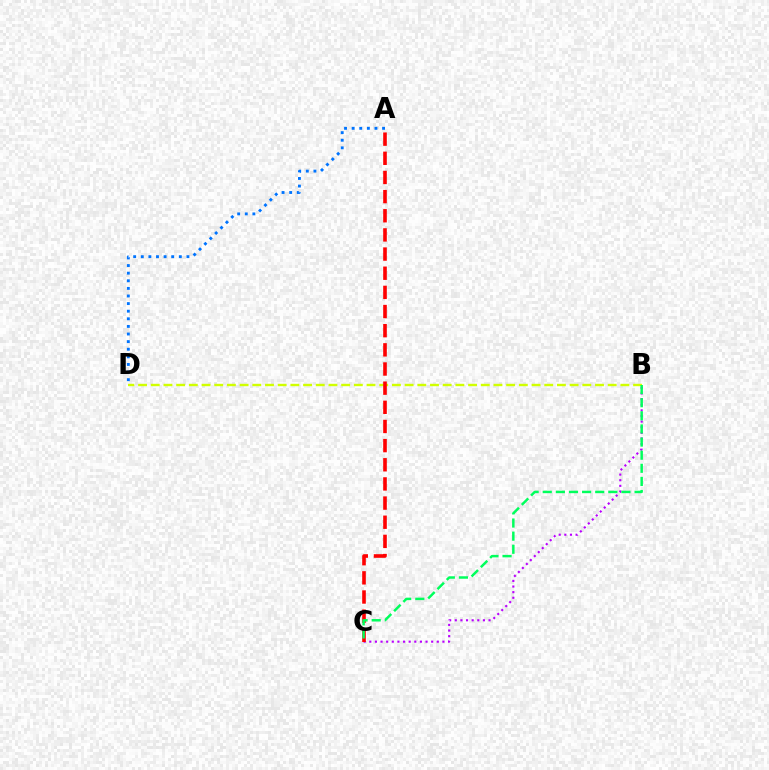{('B', 'C'): [{'color': '#b900ff', 'line_style': 'dotted', 'thickness': 1.53}, {'color': '#00ff5c', 'line_style': 'dashed', 'thickness': 1.78}], ('B', 'D'): [{'color': '#d1ff00', 'line_style': 'dashed', 'thickness': 1.72}], ('A', 'D'): [{'color': '#0074ff', 'line_style': 'dotted', 'thickness': 2.07}], ('A', 'C'): [{'color': '#ff0000', 'line_style': 'dashed', 'thickness': 2.6}]}